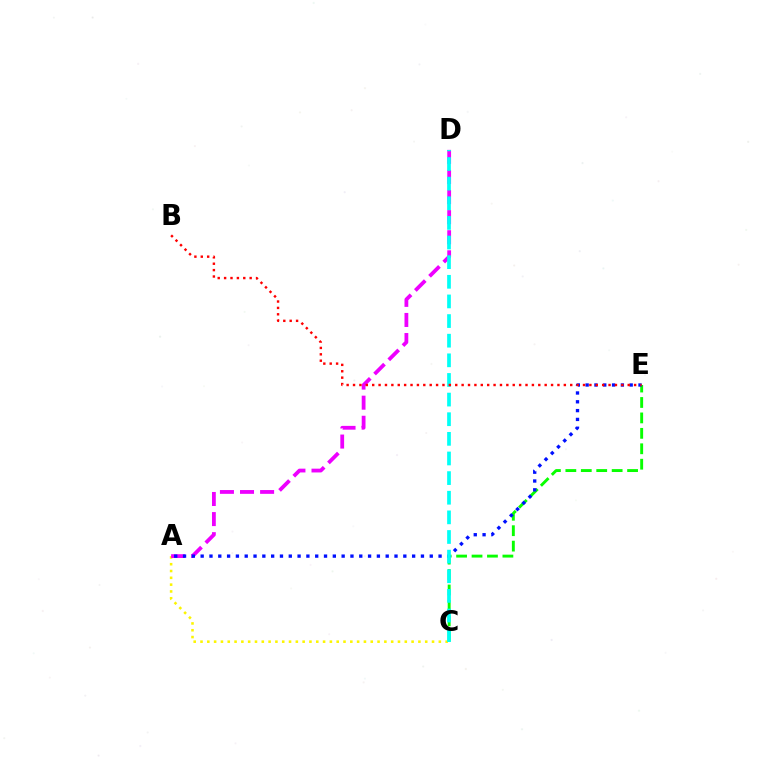{('A', 'C'): [{'color': '#fcf500', 'line_style': 'dotted', 'thickness': 1.85}], ('C', 'E'): [{'color': '#08ff00', 'line_style': 'dashed', 'thickness': 2.1}], ('A', 'D'): [{'color': '#ee00ff', 'line_style': 'dashed', 'thickness': 2.73}], ('A', 'E'): [{'color': '#0010ff', 'line_style': 'dotted', 'thickness': 2.39}], ('C', 'D'): [{'color': '#00fff6', 'line_style': 'dashed', 'thickness': 2.67}], ('B', 'E'): [{'color': '#ff0000', 'line_style': 'dotted', 'thickness': 1.74}]}